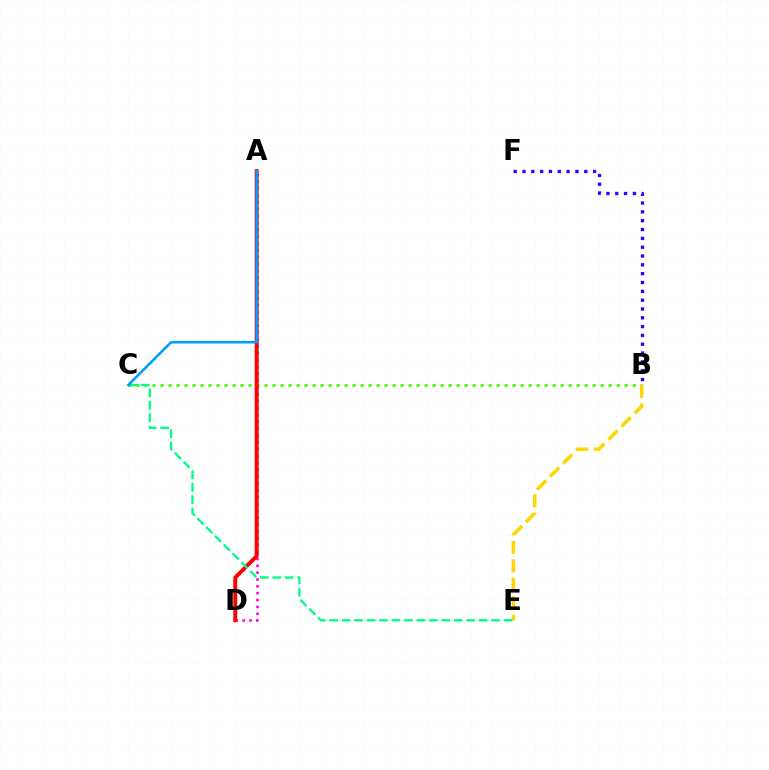{('B', 'C'): [{'color': '#4fff00', 'line_style': 'dotted', 'thickness': 2.17}], ('B', 'F'): [{'color': '#3700ff', 'line_style': 'dotted', 'thickness': 2.4}], ('B', 'E'): [{'color': '#ffd500', 'line_style': 'dashed', 'thickness': 2.51}], ('A', 'D'): [{'color': '#ff00ed', 'line_style': 'dotted', 'thickness': 1.86}, {'color': '#ff0000', 'line_style': 'solid', 'thickness': 2.83}], ('C', 'E'): [{'color': '#00ff86', 'line_style': 'dashed', 'thickness': 1.69}], ('A', 'C'): [{'color': '#009eff', 'line_style': 'solid', 'thickness': 1.85}]}